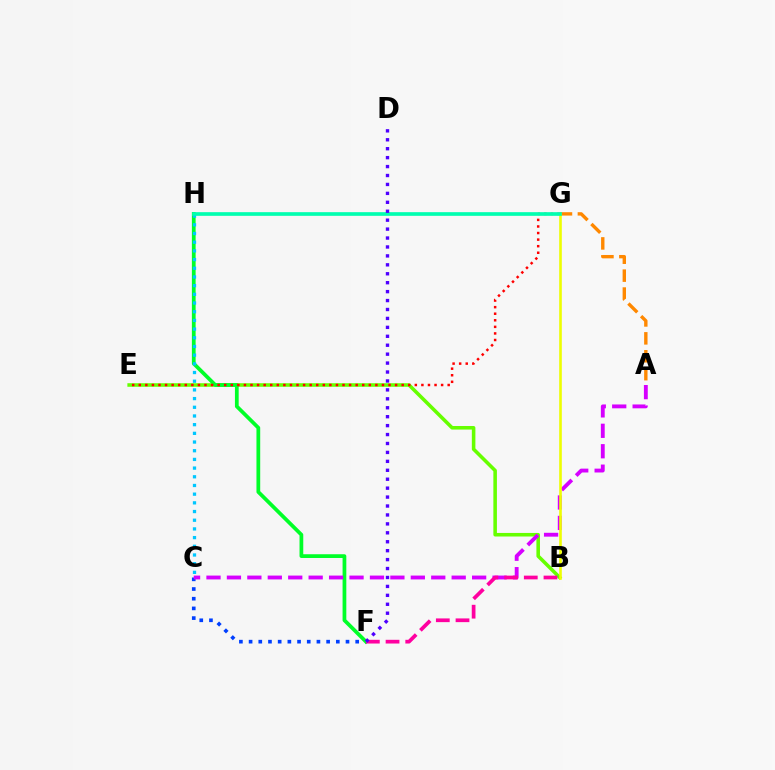{('C', 'F'): [{'color': '#003fff', 'line_style': 'dotted', 'thickness': 2.63}], ('A', 'G'): [{'color': '#ff8800', 'line_style': 'dashed', 'thickness': 2.43}], ('B', 'E'): [{'color': '#66ff00', 'line_style': 'solid', 'thickness': 2.56}], ('F', 'H'): [{'color': '#00ff27', 'line_style': 'solid', 'thickness': 2.69}], ('E', 'G'): [{'color': '#ff0000', 'line_style': 'dotted', 'thickness': 1.79}], ('A', 'C'): [{'color': '#d600ff', 'line_style': 'dashed', 'thickness': 2.78}], ('B', 'G'): [{'color': '#eeff00', 'line_style': 'solid', 'thickness': 1.88}], ('B', 'F'): [{'color': '#ff00a0', 'line_style': 'dashed', 'thickness': 2.68}], ('C', 'H'): [{'color': '#00c7ff', 'line_style': 'dotted', 'thickness': 2.36}], ('G', 'H'): [{'color': '#00ffaf', 'line_style': 'solid', 'thickness': 2.64}], ('D', 'F'): [{'color': '#4f00ff', 'line_style': 'dotted', 'thickness': 2.43}]}